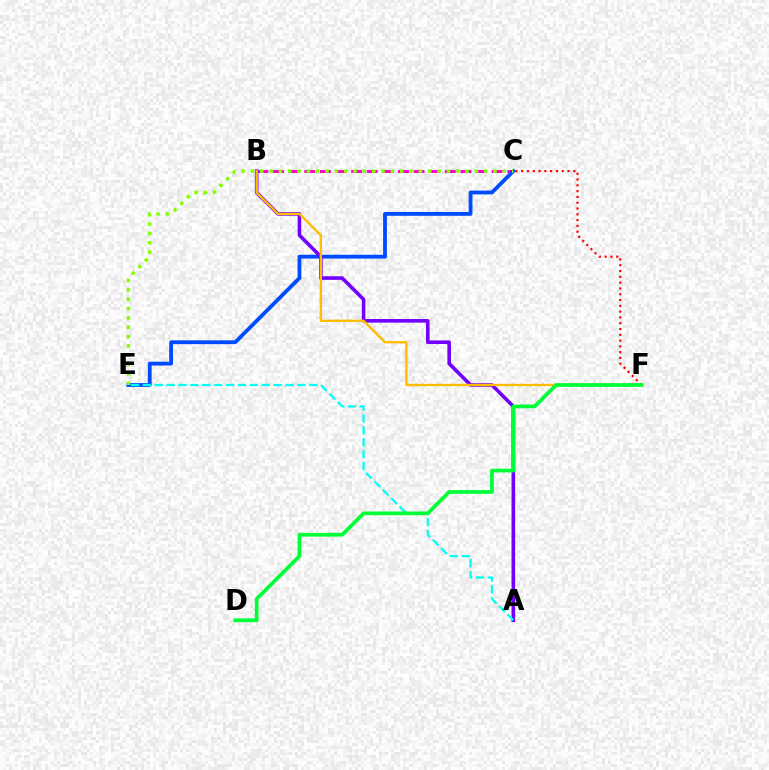{('B', 'C'): [{'color': '#ff00cf', 'line_style': 'dashed', 'thickness': 2.12}], ('C', 'E'): [{'color': '#004bff', 'line_style': 'solid', 'thickness': 2.75}, {'color': '#84ff00', 'line_style': 'dotted', 'thickness': 2.54}], ('A', 'B'): [{'color': '#7200ff', 'line_style': 'solid', 'thickness': 2.59}], ('A', 'E'): [{'color': '#00fff6', 'line_style': 'dashed', 'thickness': 1.61}], ('B', 'F'): [{'color': '#ffbd00', 'line_style': 'solid', 'thickness': 1.7}], ('C', 'F'): [{'color': '#ff0000', 'line_style': 'dotted', 'thickness': 1.57}], ('D', 'F'): [{'color': '#00ff39', 'line_style': 'solid', 'thickness': 2.69}]}